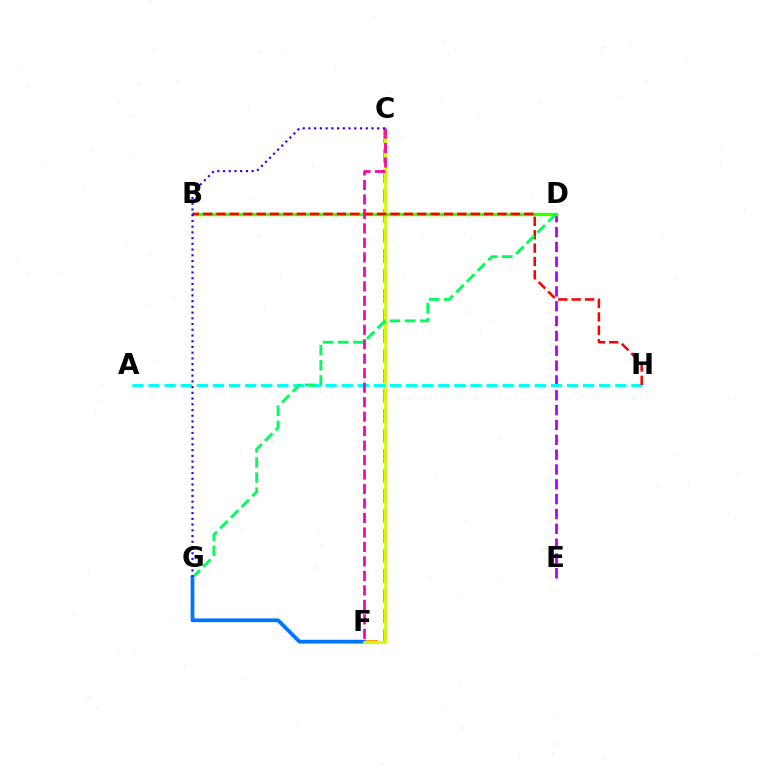{('C', 'F'): [{'color': '#ff9400', 'line_style': 'dashed', 'thickness': 2.72}, {'color': '#d1ff00', 'line_style': 'solid', 'thickness': 2.02}, {'color': '#ff00ac', 'line_style': 'dashed', 'thickness': 1.97}], ('F', 'G'): [{'color': '#0074ff', 'line_style': 'solid', 'thickness': 2.7}], ('D', 'E'): [{'color': '#b900ff', 'line_style': 'dashed', 'thickness': 2.02}], ('B', 'D'): [{'color': '#3dff00', 'line_style': 'solid', 'thickness': 2.45}], ('A', 'H'): [{'color': '#00fff6', 'line_style': 'dashed', 'thickness': 2.19}], ('B', 'H'): [{'color': '#ff0000', 'line_style': 'dashed', 'thickness': 1.82}], ('D', 'G'): [{'color': '#00ff5c', 'line_style': 'dashed', 'thickness': 2.06}], ('C', 'G'): [{'color': '#2500ff', 'line_style': 'dotted', 'thickness': 1.56}]}